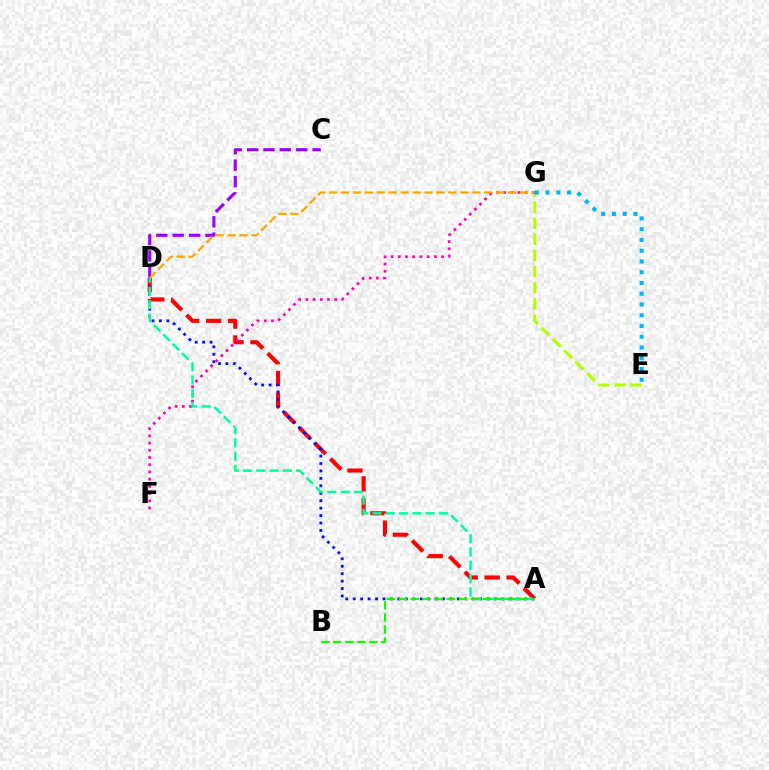{('A', 'D'): [{'color': '#ff0000', 'line_style': 'dashed', 'thickness': 2.98}, {'color': '#0010ff', 'line_style': 'dotted', 'thickness': 2.02}, {'color': '#00ff9d', 'line_style': 'dashed', 'thickness': 1.81}], ('E', 'G'): [{'color': '#b3ff00', 'line_style': 'dashed', 'thickness': 2.19}, {'color': '#00b5ff', 'line_style': 'dotted', 'thickness': 2.92}], ('F', 'G'): [{'color': '#ff00bd', 'line_style': 'dotted', 'thickness': 1.96}], ('C', 'D'): [{'color': '#9b00ff', 'line_style': 'dashed', 'thickness': 2.23}], ('D', 'G'): [{'color': '#ffa500', 'line_style': 'dashed', 'thickness': 1.62}], ('A', 'B'): [{'color': '#08ff00', 'line_style': 'dashed', 'thickness': 1.64}]}